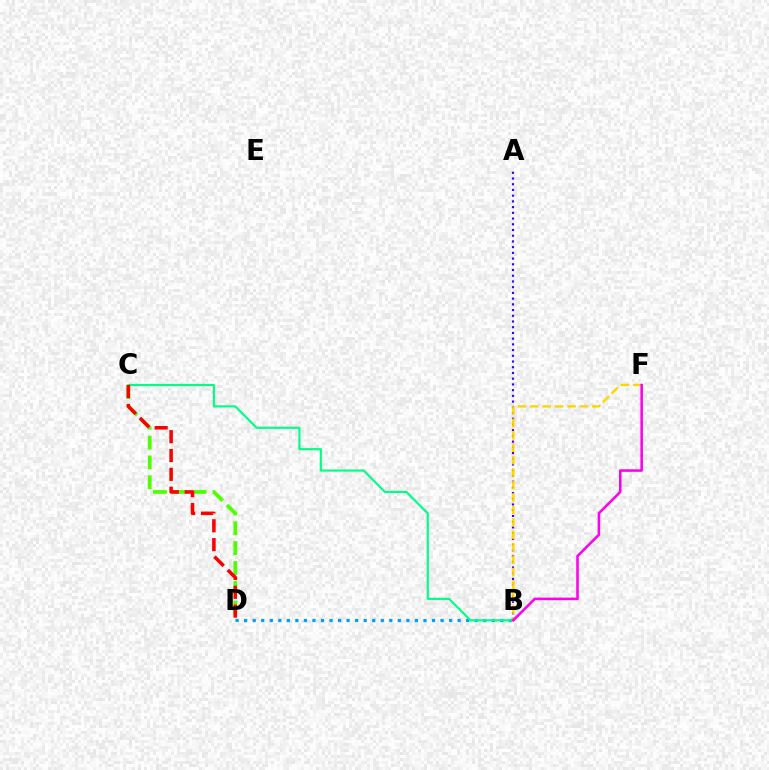{('C', 'D'): [{'color': '#4fff00', 'line_style': 'dashed', 'thickness': 2.7}, {'color': '#ff0000', 'line_style': 'dashed', 'thickness': 2.56}], ('B', 'D'): [{'color': '#009eff', 'line_style': 'dotted', 'thickness': 2.32}], ('A', 'B'): [{'color': '#3700ff', 'line_style': 'dotted', 'thickness': 1.55}], ('B', 'F'): [{'color': '#ffd500', 'line_style': 'dashed', 'thickness': 1.69}, {'color': '#ff00ed', 'line_style': 'solid', 'thickness': 1.84}], ('B', 'C'): [{'color': '#00ff86', 'line_style': 'solid', 'thickness': 1.55}]}